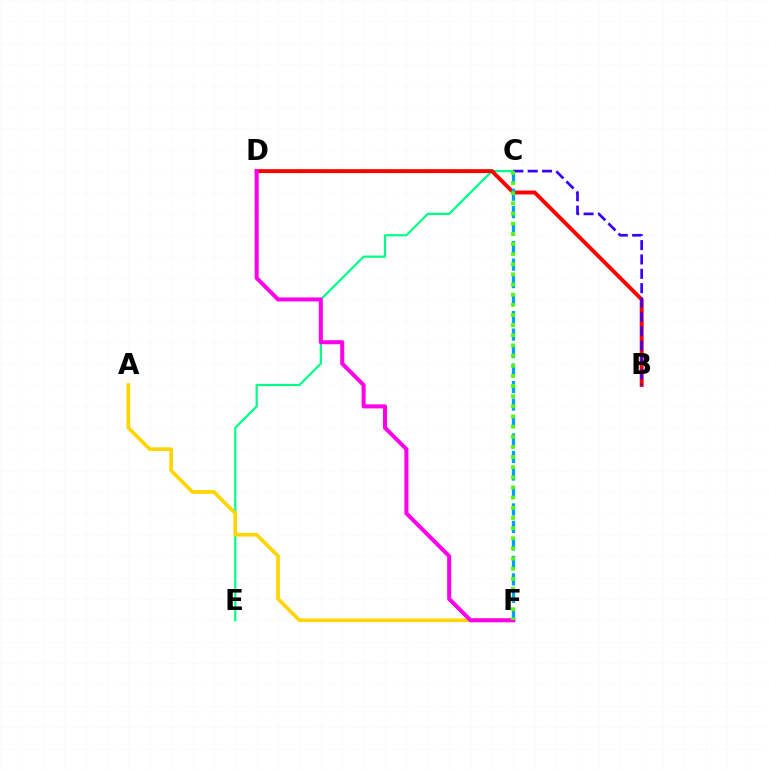{('C', 'E'): [{'color': '#00ff86', 'line_style': 'solid', 'thickness': 1.6}], ('A', 'F'): [{'color': '#ffd500', 'line_style': 'solid', 'thickness': 2.65}], ('B', 'D'): [{'color': '#ff0000', 'line_style': 'solid', 'thickness': 2.82}], ('C', 'F'): [{'color': '#009eff', 'line_style': 'dashed', 'thickness': 2.38}, {'color': '#4fff00', 'line_style': 'dotted', 'thickness': 2.76}], ('D', 'F'): [{'color': '#ff00ed', 'line_style': 'solid', 'thickness': 2.9}], ('B', 'C'): [{'color': '#3700ff', 'line_style': 'dashed', 'thickness': 1.95}]}